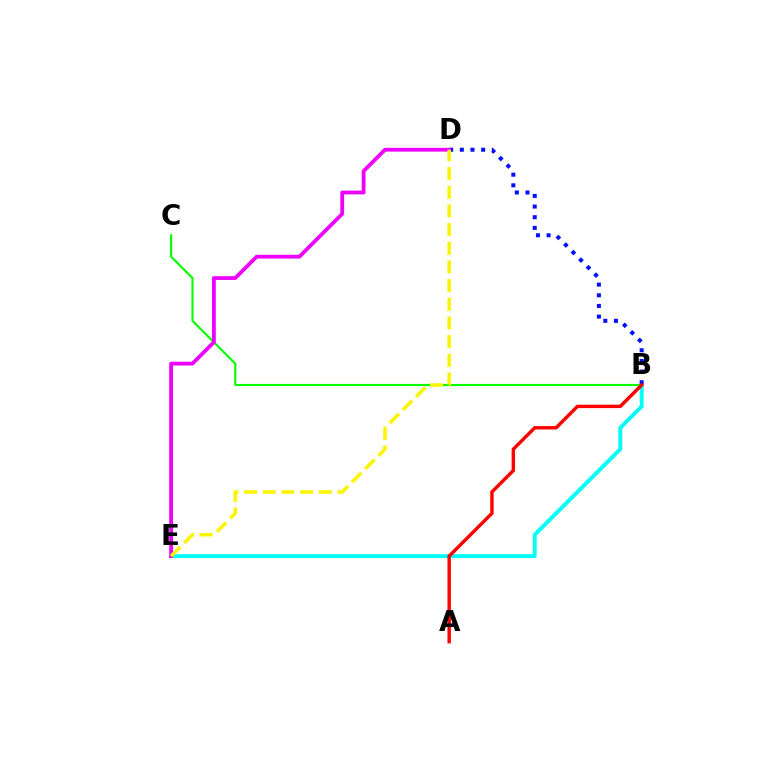{('B', 'E'): [{'color': '#00fff6', 'line_style': 'solid', 'thickness': 2.79}], ('B', 'C'): [{'color': '#08ff00', 'line_style': 'solid', 'thickness': 1.54}], ('B', 'D'): [{'color': '#0010ff', 'line_style': 'dotted', 'thickness': 2.89}], ('D', 'E'): [{'color': '#ee00ff', 'line_style': 'solid', 'thickness': 2.73}, {'color': '#fcf500', 'line_style': 'dashed', 'thickness': 2.54}], ('A', 'B'): [{'color': '#ff0000', 'line_style': 'solid', 'thickness': 2.46}]}